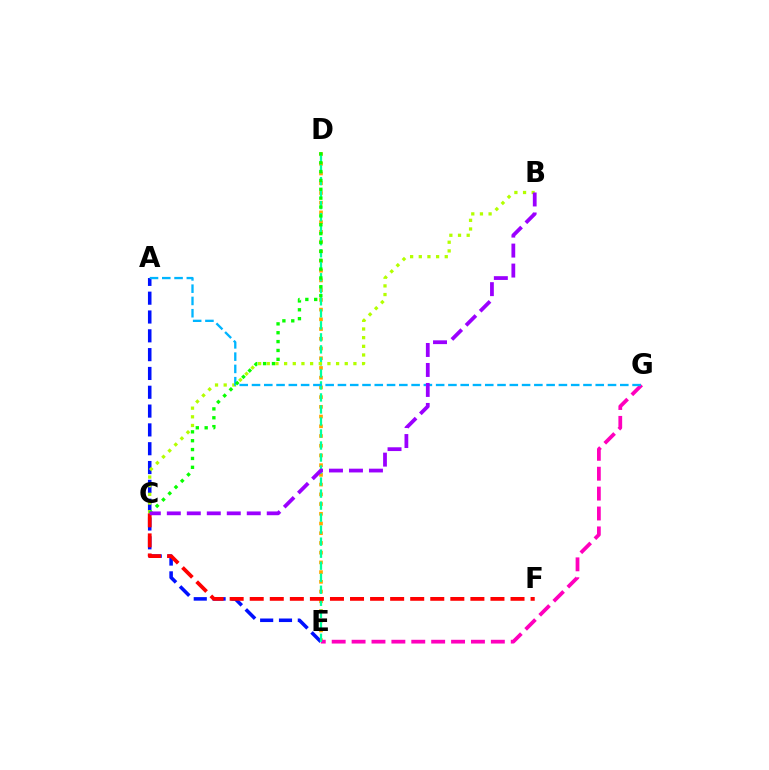{('D', 'E'): [{'color': '#ffa500', 'line_style': 'dotted', 'thickness': 2.64}, {'color': '#00ff9d', 'line_style': 'dashed', 'thickness': 1.63}], ('A', 'E'): [{'color': '#0010ff', 'line_style': 'dashed', 'thickness': 2.56}], ('E', 'G'): [{'color': '#ff00bd', 'line_style': 'dashed', 'thickness': 2.7}], ('B', 'C'): [{'color': '#b3ff00', 'line_style': 'dotted', 'thickness': 2.35}, {'color': '#9b00ff', 'line_style': 'dashed', 'thickness': 2.72}], ('A', 'G'): [{'color': '#00b5ff', 'line_style': 'dashed', 'thickness': 1.67}], ('C', 'D'): [{'color': '#08ff00', 'line_style': 'dotted', 'thickness': 2.41}], ('C', 'F'): [{'color': '#ff0000', 'line_style': 'dashed', 'thickness': 2.73}]}